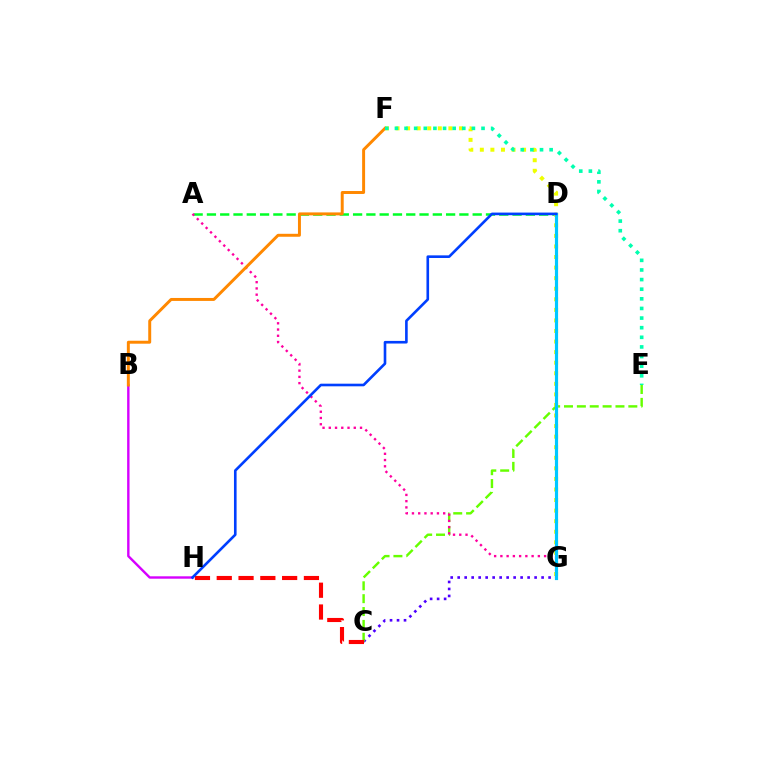{('C', 'G'): [{'color': '#4f00ff', 'line_style': 'dotted', 'thickness': 1.9}], ('A', 'D'): [{'color': '#00ff27', 'line_style': 'dashed', 'thickness': 1.81}], ('C', 'E'): [{'color': '#66ff00', 'line_style': 'dashed', 'thickness': 1.75}], ('F', 'G'): [{'color': '#eeff00', 'line_style': 'dotted', 'thickness': 2.87}], ('A', 'G'): [{'color': '#ff00a0', 'line_style': 'dotted', 'thickness': 1.7}], ('C', 'H'): [{'color': '#ff0000', 'line_style': 'dashed', 'thickness': 2.96}], ('D', 'G'): [{'color': '#00c7ff', 'line_style': 'solid', 'thickness': 2.28}], ('B', 'H'): [{'color': '#d600ff', 'line_style': 'solid', 'thickness': 1.73}], ('B', 'F'): [{'color': '#ff8800', 'line_style': 'solid', 'thickness': 2.13}], ('E', 'F'): [{'color': '#00ffaf', 'line_style': 'dotted', 'thickness': 2.61}], ('D', 'H'): [{'color': '#003fff', 'line_style': 'solid', 'thickness': 1.89}]}